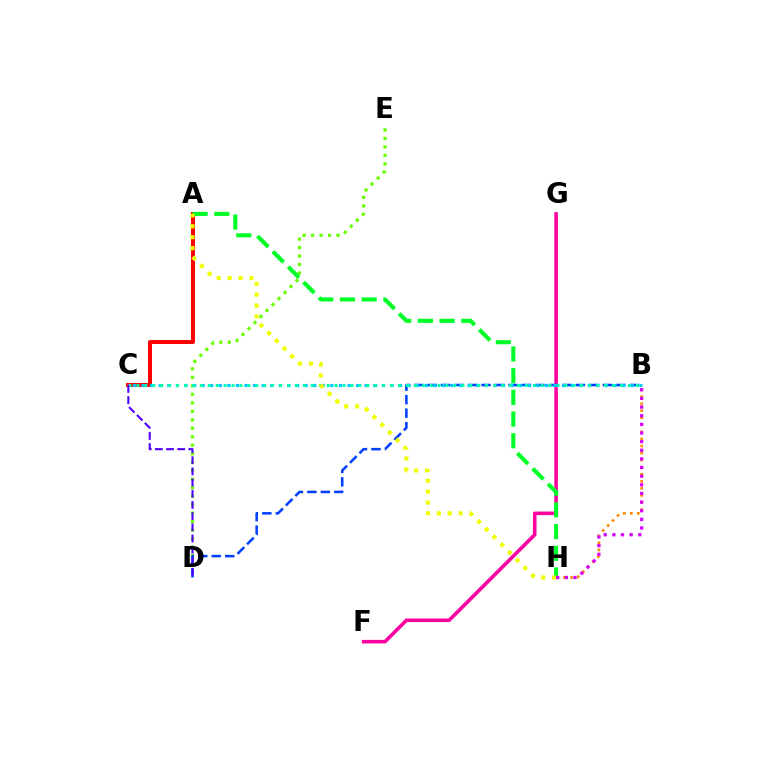{('A', 'C'): [{'color': '#ff0000', 'line_style': 'solid', 'thickness': 2.86}], ('D', 'E'): [{'color': '#66ff00', 'line_style': 'dotted', 'thickness': 2.3}], ('F', 'G'): [{'color': '#ff00a0', 'line_style': 'solid', 'thickness': 2.57}], ('B', 'D'): [{'color': '#003fff', 'line_style': 'dashed', 'thickness': 1.83}], ('B', 'C'): [{'color': '#00c7ff', 'line_style': 'dotted', 'thickness': 2.33}, {'color': '#00ffaf', 'line_style': 'dotted', 'thickness': 2.15}], ('B', 'H'): [{'color': '#ff8800', 'line_style': 'dotted', 'thickness': 1.92}, {'color': '#d600ff', 'line_style': 'dotted', 'thickness': 2.35}], ('A', 'H'): [{'color': '#00ff27', 'line_style': 'dashed', 'thickness': 2.95}, {'color': '#eeff00', 'line_style': 'dotted', 'thickness': 2.96}], ('C', 'D'): [{'color': '#4f00ff', 'line_style': 'dashed', 'thickness': 1.52}]}